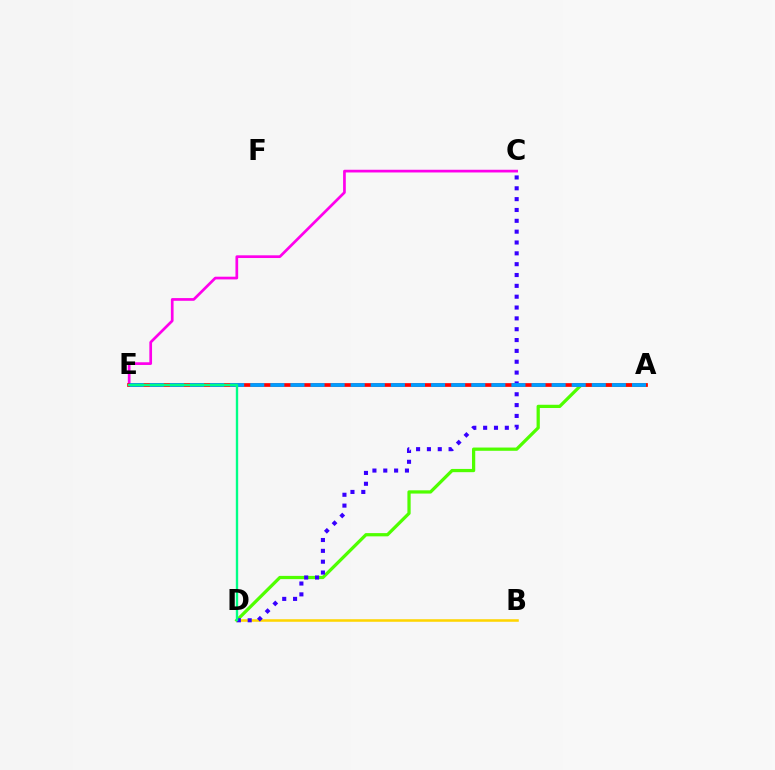{('C', 'E'): [{'color': '#ff00ed', 'line_style': 'solid', 'thickness': 1.95}], ('A', 'D'): [{'color': '#4fff00', 'line_style': 'solid', 'thickness': 2.34}], ('A', 'E'): [{'color': '#ff0000', 'line_style': 'solid', 'thickness': 2.65}, {'color': '#009eff', 'line_style': 'dashed', 'thickness': 2.73}], ('B', 'D'): [{'color': '#ffd500', 'line_style': 'solid', 'thickness': 1.83}], ('C', 'D'): [{'color': '#3700ff', 'line_style': 'dotted', 'thickness': 2.95}], ('D', 'E'): [{'color': '#00ff86', 'line_style': 'solid', 'thickness': 1.7}]}